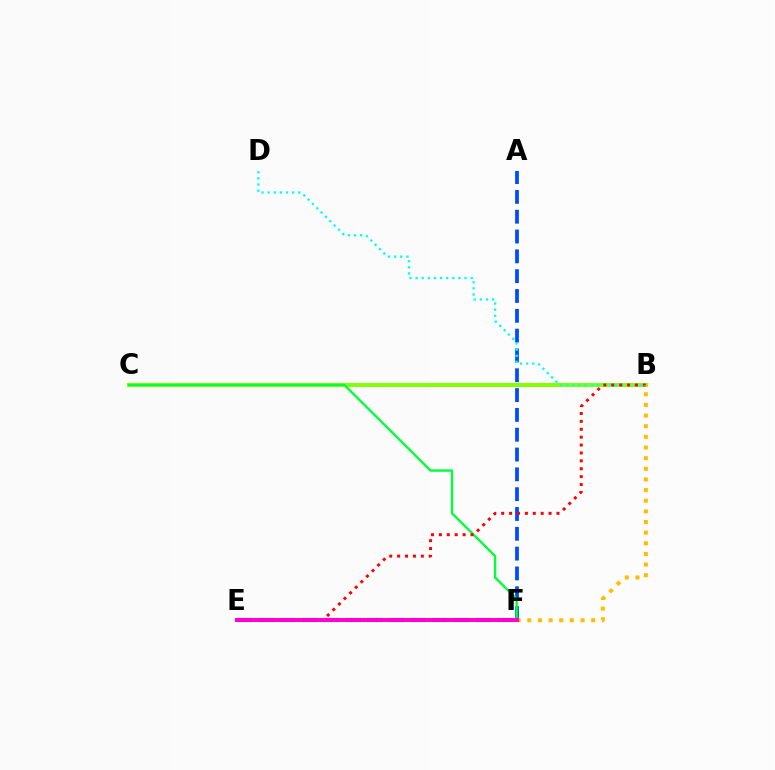{('A', 'F'): [{'color': '#004bff', 'line_style': 'dashed', 'thickness': 2.69}], ('B', 'C'): [{'color': '#84ff00', 'line_style': 'solid', 'thickness': 2.84}], ('B', 'D'): [{'color': '#00fff6', 'line_style': 'dotted', 'thickness': 1.66}], ('C', 'F'): [{'color': '#00ff39', 'line_style': 'solid', 'thickness': 1.69}], ('B', 'E'): [{'color': '#ff0000', 'line_style': 'dotted', 'thickness': 2.15}], ('E', 'F'): [{'color': '#7200ff', 'line_style': 'dashed', 'thickness': 2.95}, {'color': '#ff00cf', 'line_style': 'solid', 'thickness': 2.84}], ('B', 'F'): [{'color': '#ffbd00', 'line_style': 'dotted', 'thickness': 2.89}]}